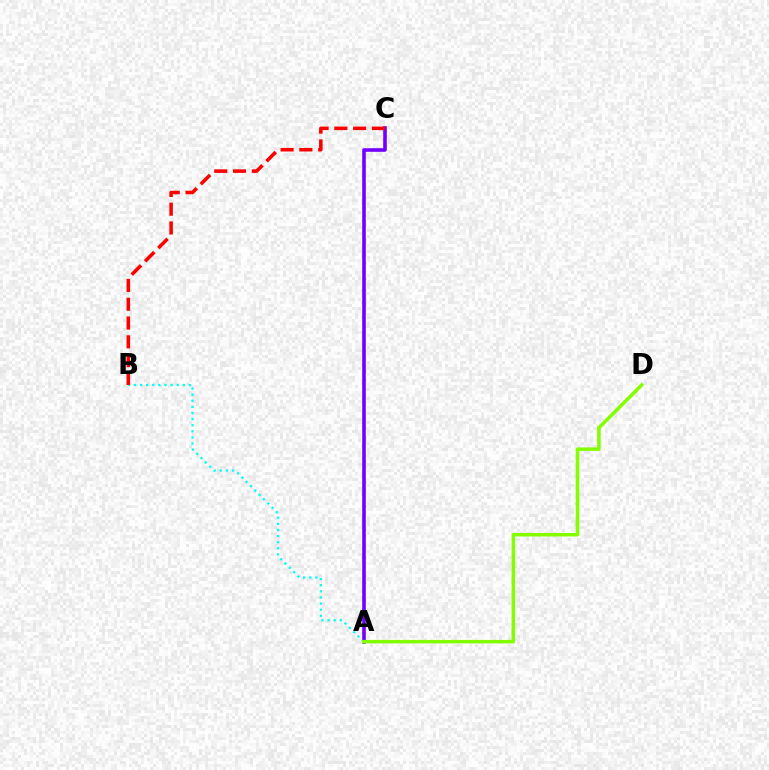{('A', 'B'): [{'color': '#00fff6', 'line_style': 'dotted', 'thickness': 1.66}], ('A', 'C'): [{'color': '#7200ff', 'line_style': 'solid', 'thickness': 2.59}], ('A', 'D'): [{'color': '#84ff00', 'line_style': 'solid', 'thickness': 2.52}], ('B', 'C'): [{'color': '#ff0000', 'line_style': 'dashed', 'thickness': 2.55}]}